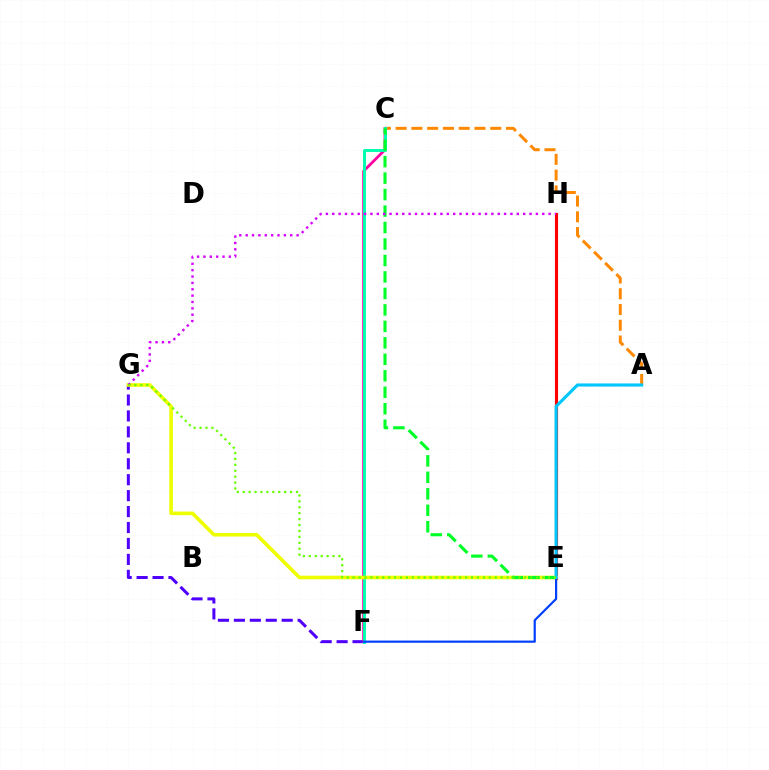{('F', 'G'): [{'color': '#4f00ff', 'line_style': 'dashed', 'thickness': 2.17}], ('A', 'C'): [{'color': '#ff8800', 'line_style': 'dashed', 'thickness': 2.14}], ('E', 'H'): [{'color': '#ff0000', 'line_style': 'solid', 'thickness': 2.26}], ('C', 'F'): [{'color': '#ff00a0', 'line_style': 'solid', 'thickness': 2.01}, {'color': '#00ffaf', 'line_style': 'solid', 'thickness': 2.12}], ('E', 'G'): [{'color': '#eeff00', 'line_style': 'solid', 'thickness': 2.6}, {'color': '#66ff00', 'line_style': 'dotted', 'thickness': 1.61}], ('E', 'F'): [{'color': '#003fff', 'line_style': 'solid', 'thickness': 1.58}], ('C', 'E'): [{'color': '#00ff27', 'line_style': 'dashed', 'thickness': 2.24}], ('A', 'E'): [{'color': '#00c7ff', 'line_style': 'solid', 'thickness': 2.24}], ('G', 'H'): [{'color': '#d600ff', 'line_style': 'dotted', 'thickness': 1.73}]}